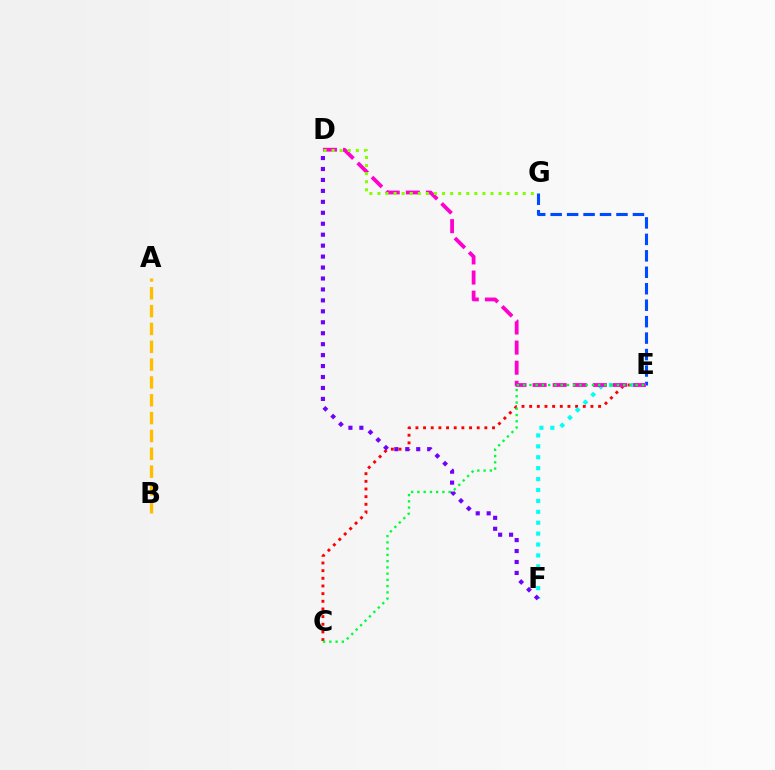{('E', 'G'): [{'color': '#004bff', 'line_style': 'dashed', 'thickness': 2.24}], ('C', 'E'): [{'color': '#ff0000', 'line_style': 'dotted', 'thickness': 2.08}, {'color': '#00ff39', 'line_style': 'dotted', 'thickness': 1.7}], ('E', 'F'): [{'color': '#00fff6', 'line_style': 'dotted', 'thickness': 2.96}], ('D', 'E'): [{'color': '#ff00cf', 'line_style': 'dashed', 'thickness': 2.73}], ('D', 'F'): [{'color': '#7200ff', 'line_style': 'dotted', 'thickness': 2.97}], ('D', 'G'): [{'color': '#84ff00', 'line_style': 'dotted', 'thickness': 2.19}], ('A', 'B'): [{'color': '#ffbd00', 'line_style': 'dashed', 'thickness': 2.42}]}